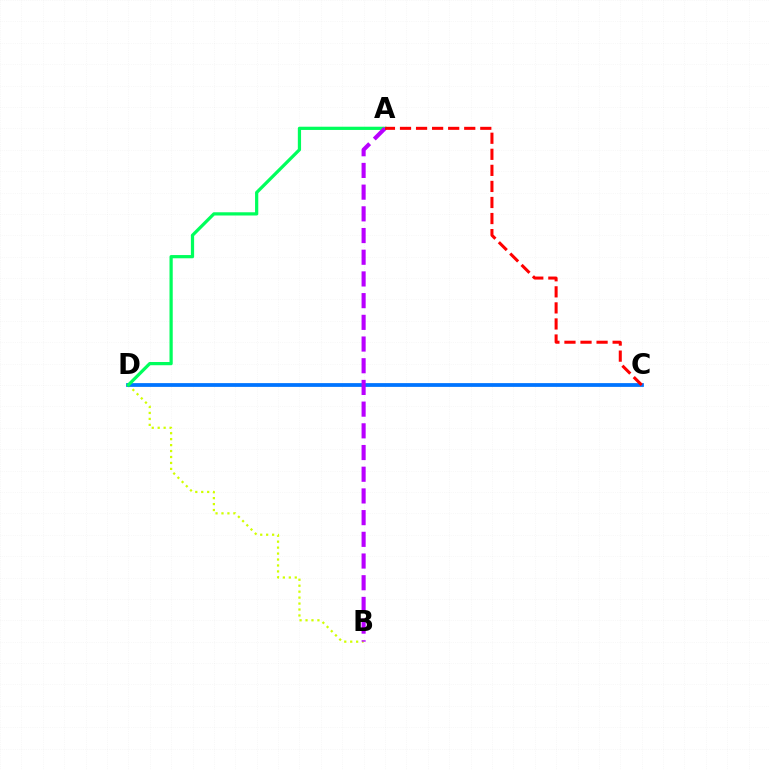{('B', 'D'): [{'color': '#d1ff00', 'line_style': 'dotted', 'thickness': 1.62}], ('C', 'D'): [{'color': '#0074ff', 'line_style': 'solid', 'thickness': 2.71}], ('A', 'D'): [{'color': '#00ff5c', 'line_style': 'solid', 'thickness': 2.33}], ('A', 'B'): [{'color': '#b900ff', 'line_style': 'dashed', 'thickness': 2.95}], ('A', 'C'): [{'color': '#ff0000', 'line_style': 'dashed', 'thickness': 2.18}]}